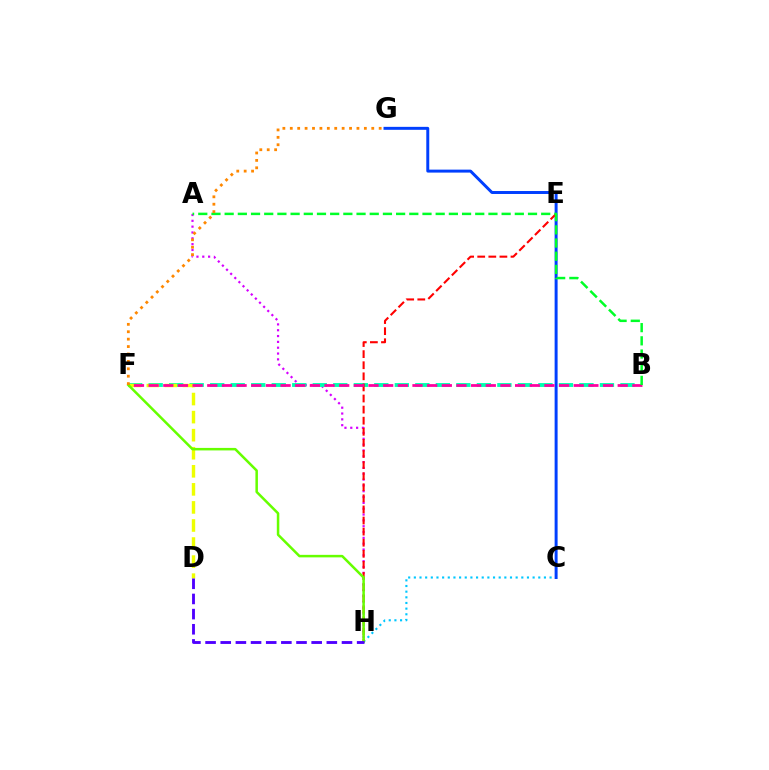{('C', 'H'): [{'color': '#00c7ff', 'line_style': 'dotted', 'thickness': 1.54}], ('A', 'H'): [{'color': '#d600ff', 'line_style': 'dotted', 'thickness': 1.58}], ('C', 'G'): [{'color': '#003fff', 'line_style': 'solid', 'thickness': 2.13}], ('B', 'F'): [{'color': '#00ffaf', 'line_style': 'dashed', 'thickness': 2.79}, {'color': '#ff00a0', 'line_style': 'dashed', 'thickness': 1.99}], ('D', 'F'): [{'color': '#eeff00', 'line_style': 'dashed', 'thickness': 2.45}], ('E', 'H'): [{'color': '#ff0000', 'line_style': 'dashed', 'thickness': 1.51}], ('A', 'B'): [{'color': '#00ff27', 'line_style': 'dashed', 'thickness': 1.79}], ('F', 'H'): [{'color': '#66ff00', 'line_style': 'solid', 'thickness': 1.81}], ('F', 'G'): [{'color': '#ff8800', 'line_style': 'dotted', 'thickness': 2.01}], ('D', 'H'): [{'color': '#4f00ff', 'line_style': 'dashed', 'thickness': 2.06}]}